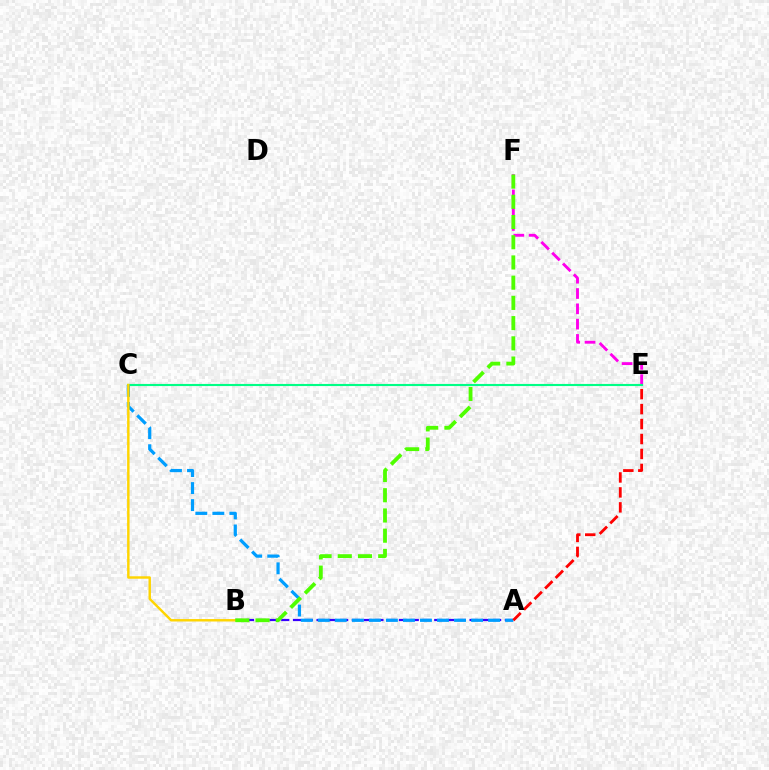{('A', 'B'): [{'color': '#3700ff', 'line_style': 'dashed', 'thickness': 1.6}], ('E', 'F'): [{'color': '#ff00ed', 'line_style': 'dashed', 'thickness': 2.08}], ('C', 'E'): [{'color': '#00ff86', 'line_style': 'solid', 'thickness': 1.53}], ('A', 'C'): [{'color': '#009eff', 'line_style': 'dashed', 'thickness': 2.31}], ('A', 'E'): [{'color': '#ff0000', 'line_style': 'dashed', 'thickness': 2.03}], ('B', 'C'): [{'color': '#ffd500', 'line_style': 'solid', 'thickness': 1.75}], ('B', 'F'): [{'color': '#4fff00', 'line_style': 'dashed', 'thickness': 2.75}]}